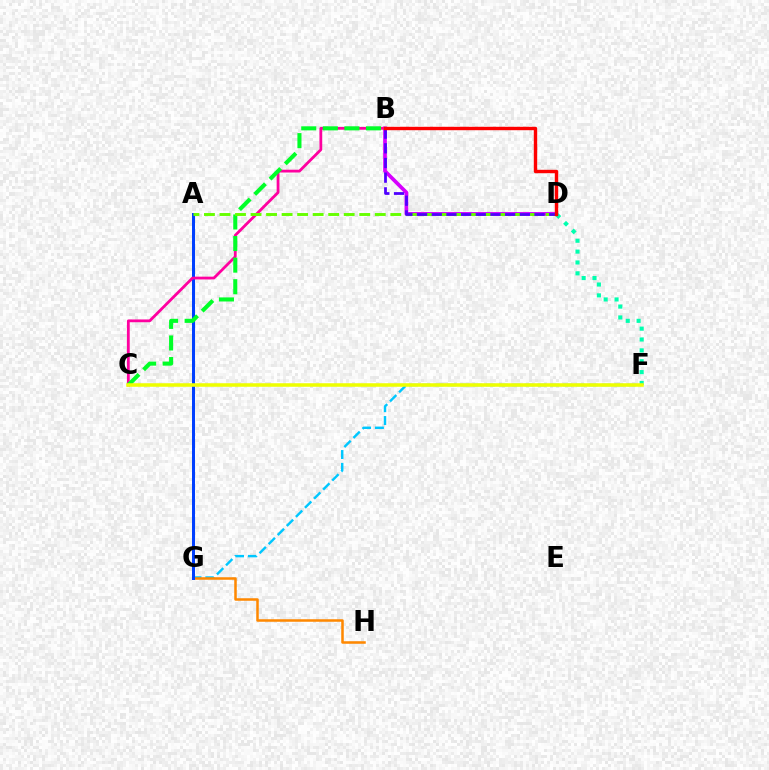{('F', 'G'): [{'color': '#00c7ff', 'line_style': 'dashed', 'thickness': 1.75}], ('G', 'H'): [{'color': '#ff8800', 'line_style': 'solid', 'thickness': 1.82}], ('A', 'G'): [{'color': '#003fff', 'line_style': 'solid', 'thickness': 2.17}], ('B', 'D'): [{'color': '#d600ff', 'line_style': 'solid', 'thickness': 2.67}, {'color': '#4f00ff', 'line_style': 'dashed', 'thickness': 1.99}, {'color': '#ff0000', 'line_style': 'solid', 'thickness': 2.45}], ('B', 'C'): [{'color': '#ff00a0', 'line_style': 'solid', 'thickness': 2.01}, {'color': '#00ff27', 'line_style': 'dashed', 'thickness': 2.93}], ('D', 'F'): [{'color': '#00ffaf', 'line_style': 'dotted', 'thickness': 2.95}], ('A', 'D'): [{'color': '#66ff00', 'line_style': 'dashed', 'thickness': 2.11}], ('C', 'F'): [{'color': '#eeff00', 'line_style': 'solid', 'thickness': 2.54}]}